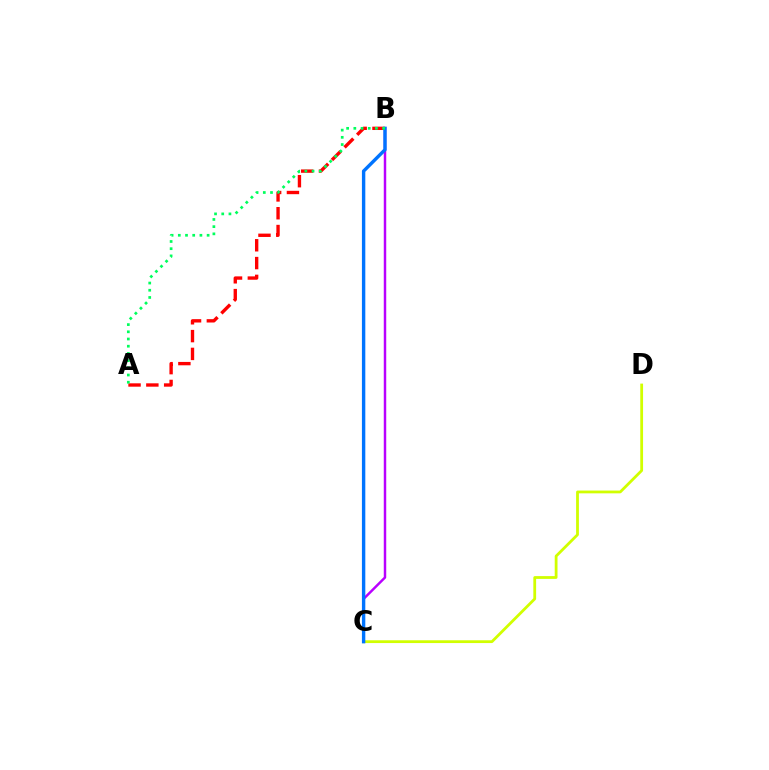{('A', 'B'): [{'color': '#ff0000', 'line_style': 'dashed', 'thickness': 2.42}, {'color': '#00ff5c', 'line_style': 'dotted', 'thickness': 1.96}], ('B', 'C'): [{'color': '#b900ff', 'line_style': 'solid', 'thickness': 1.77}, {'color': '#0074ff', 'line_style': 'solid', 'thickness': 2.44}], ('C', 'D'): [{'color': '#d1ff00', 'line_style': 'solid', 'thickness': 2.01}]}